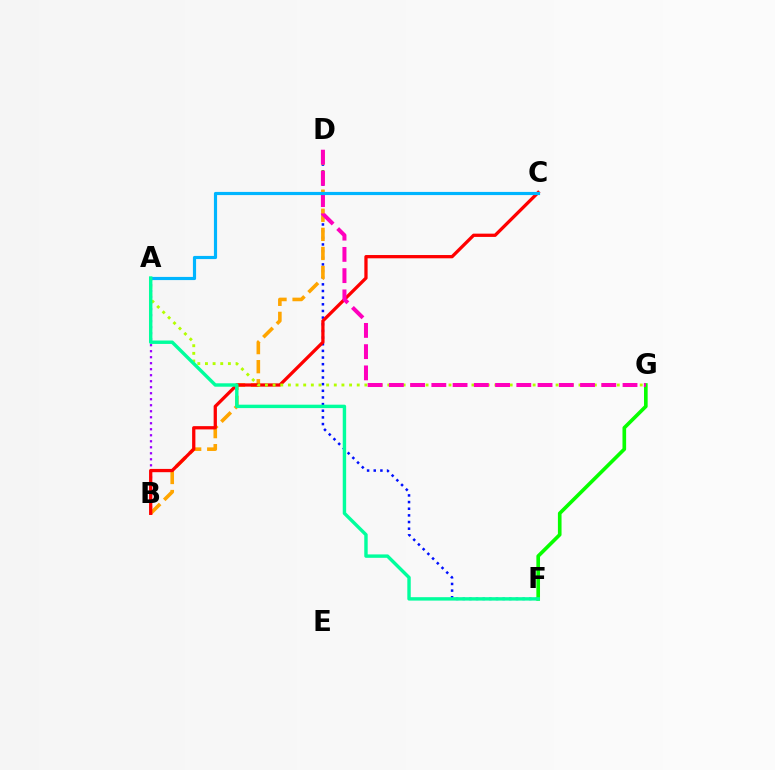{('D', 'F'): [{'color': '#0010ff', 'line_style': 'dotted', 'thickness': 1.81}], ('F', 'G'): [{'color': '#08ff00', 'line_style': 'solid', 'thickness': 2.62}], ('A', 'B'): [{'color': '#9b00ff', 'line_style': 'dotted', 'thickness': 1.63}], ('B', 'D'): [{'color': '#ffa500', 'line_style': 'dashed', 'thickness': 2.59}], ('B', 'C'): [{'color': '#ff0000', 'line_style': 'solid', 'thickness': 2.36}], ('A', 'G'): [{'color': '#b3ff00', 'line_style': 'dotted', 'thickness': 2.08}], ('D', 'G'): [{'color': '#ff00bd', 'line_style': 'dashed', 'thickness': 2.89}], ('A', 'C'): [{'color': '#00b5ff', 'line_style': 'solid', 'thickness': 2.28}], ('A', 'F'): [{'color': '#00ff9d', 'line_style': 'solid', 'thickness': 2.46}]}